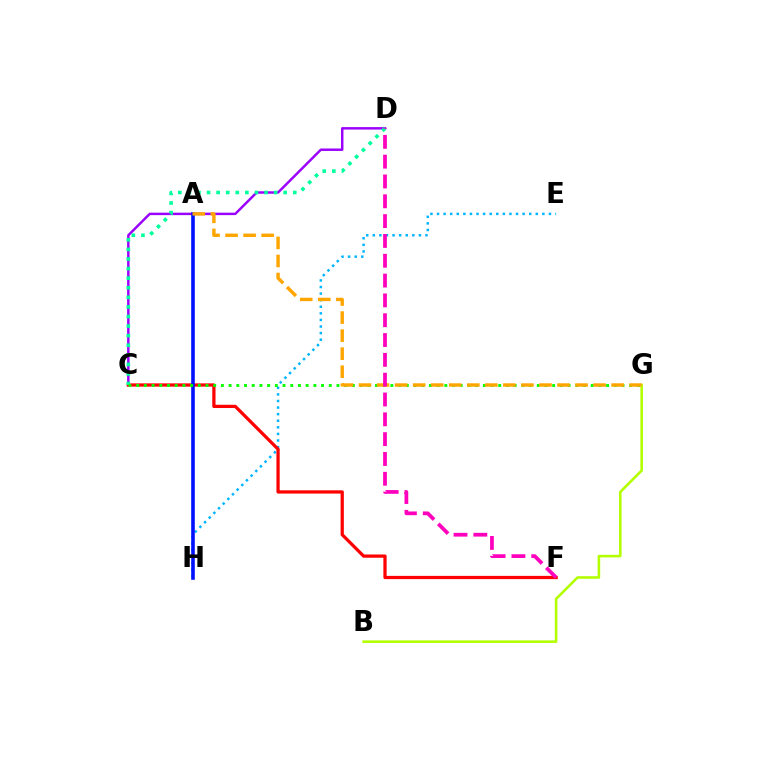{('C', 'D'): [{'color': '#9b00ff', 'line_style': 'solid', 'thickness': 1.77}, {'color': '#00ff9d', 'line_style': 'dotted', 'thickness': 2.6}], ('E', 'H'): [{'color': '#00b5ff', 'line_style': 'dotted', 'thickness': 1.79}], ('C', 'F'): [{'color': '#ff0000', 'line_style': 'solid', 'thickness': 2.34}], ('A', 'H'): [{'color': '#0010ff', 'line_style': 'solid', 'thickness': 2.58}], ('B', 'G'): [{'color': '#b3ff00', 'line_style': 'solid', 'thickness': 1.86}], ('C', 'G'): [{'color': '#08ff00', 'line_style': 'dotted', 'thickness': 2.09}], ('A', 'G'): [{'color': '#ffa500', 'line_style': 'dashed', 'thickness': 2.45}], ('D', 'F'): [{'color': '#ff00bd', 'line_style': 'dashed', 'thickness': 2.69}]}